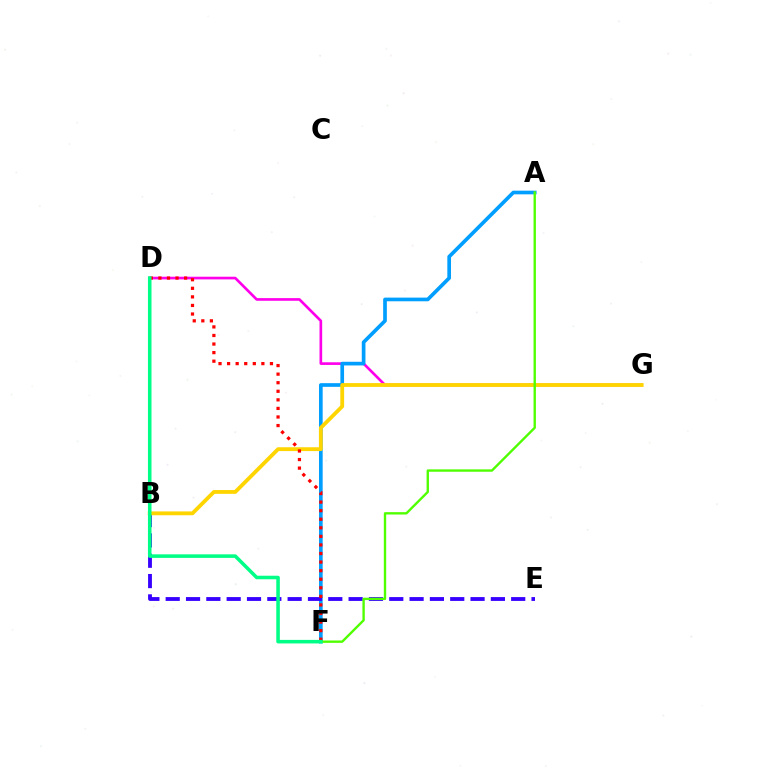{('D', 'G'): [{'color': '#ff00ed', 'line_style': 'solid', 'thickness': 1.92}], ('A', 'F'): [{'color': '#009eff', 'line_style': 'solid', 'thickness': 2.64}, {'color': '#4fff00', 'line_style': 'solid', 'thickness': 1.7}], ('B', 'E'): [{'color': '#3700ff', 'line_style': 'dashed', 'thickness': 2.76}], ('B', 'G'): [{'color': '#ffd500', 'line_style': 'solid', 'thickness': 2.75}], ('D', 'F'): [{'color': '#ff0000', 'line_style': 'dotted', 'thickness': 2.33}, {'color': '#00ff86', 'line_style': 'solid', 'thickness': 2.55}]}